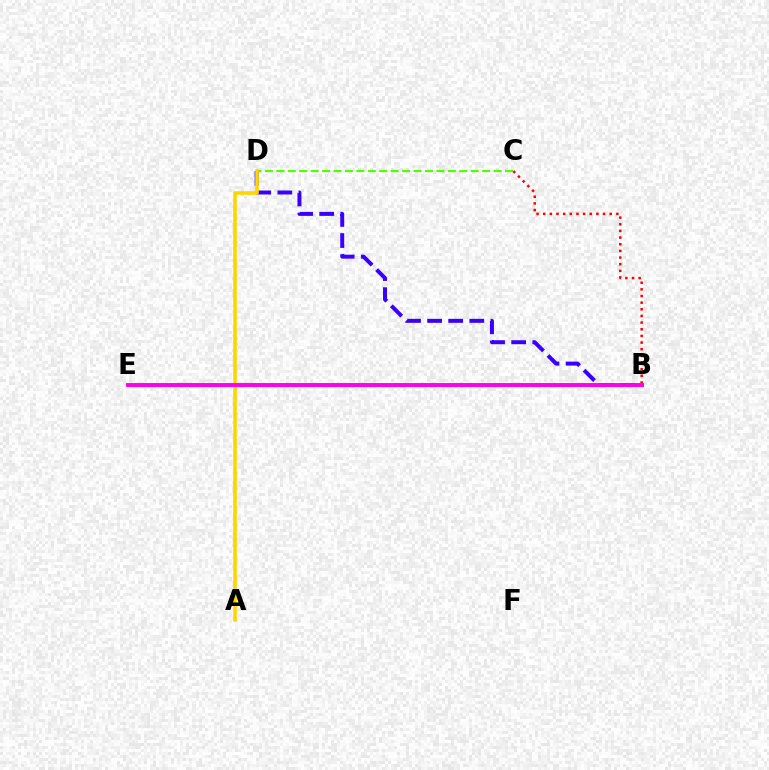{('B', 'E'): [{'color': '#00ff86', 'line_style': 'dashed', 'thickness': 1.99}, {'color': '#009eff', 'line_style': 'solid', 'thickness': 1.97}, {'color': '#ff00ed', 'line_style': 'solid', 'thickness': 2.81}], ('C', 'D'): [{'color': '#4fff00', 'line_style': 'dashed', 'thickness': 1.55}], ('B', 'C'): [{'color': '#ff0000', 'line_style': 'dotted', 'thickness': 1.81}], ('B', 'D'): [{'color': '#3700ff', 'line_style': 'dashed', 'thickness': 2.86}], ('A', 'D'): [{'color': '#ffd500', 'line_style': 'solid', 'thickness': 2.58}]}